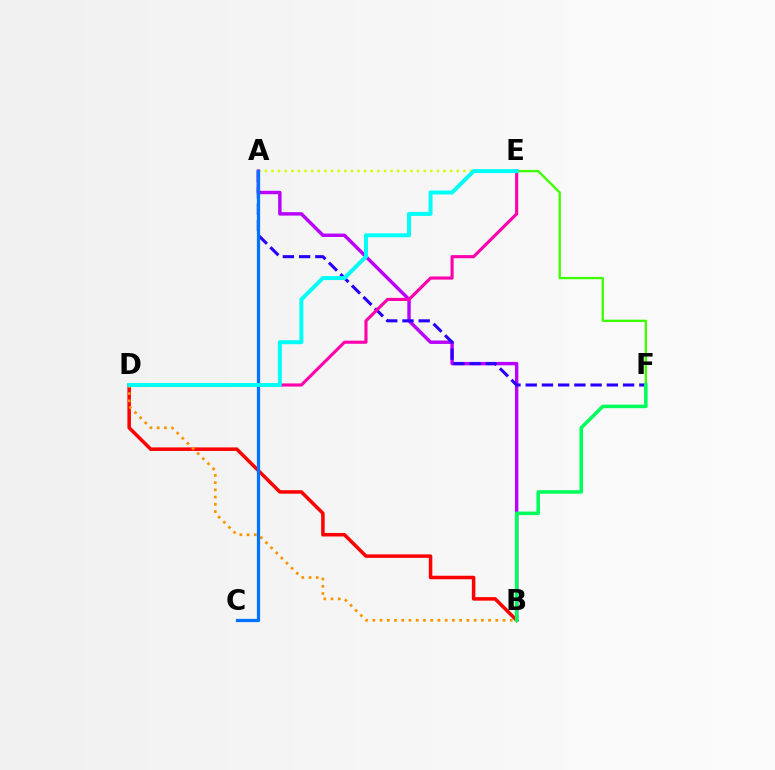{('A', 'E'): [{'color': '#d1ff00', 'line_style': 'dotted', 'thickness': 1.8}], ('B', 'D'): [{'color': '#ff0000', 'line_style': 'solid', 'thickness': 2.53}, {'color': '#ff9400', 'line_style': 'dotted', 'thickness': 1.97}], ('A', 'B'): [{'color': '#b900ff', 'line_style': 'solid', 'thickness': 2.46}], ('A', 'F'): [{'color': '#2500ff', 'line_style': 'dashed', 'thickness': 2.2}], ('E', 'F'): [{'color': '#3dff00', 'line_style': 'solid', 'thickness': 1.67}], ('B', 'F'): [{'color': '#00ff5c', 'line_style': 'solid', 'thickness': 2.56}], ('A', 'C'): [{'color': '#0074ff', 'line_style': 'solid', 'thickness': 2.33}], ('D', 'E'): [{'color': '#ff00ac', 'line_style': 'solid', 'thickness': 2.24}, {'color': '#00fff6', 'line_style': 'solid', 'thickness': 2.86}]}